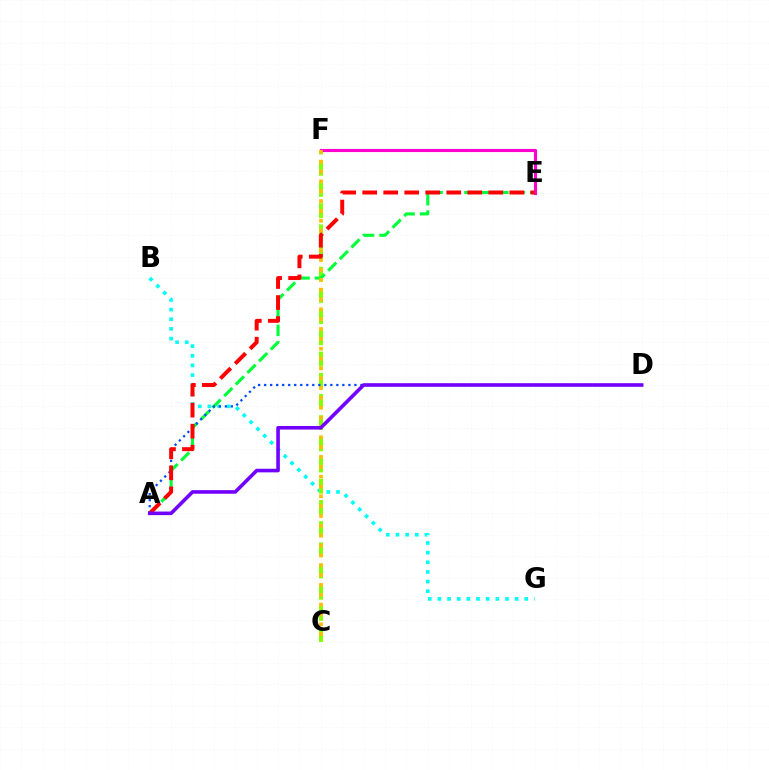{('B', 'G'): [{'color': '#00fff6', 'line_style': 'dotted', 'thickness': 2.62}], ('C', 'F'): [{'color': '#84ff00', 'line_style': 'dashed', 'thickness': 2.88}, {'color': '#ffbd00', 'line_style': 'dotted', 'thickness': 2.67}], ('E', 'F'): [{'color': '#ff00cf', 'line_style': 'solid', 'thickness': 2.26}], ('A', 'E'): [{'color': '#00ff39', 'line_style': 'dashed', 'thickness': 2.24}, {'color': '#ff0000', 'line_style': 'dashed', 'thickness': 2.85}], ('A', 'D'): [{'color': '#004bff', 'line_style': 'dotted', 'thickness': 1.63}, {'color': '#7200ff', 'line_style': 'solid', 'thickness': 2.59}]}